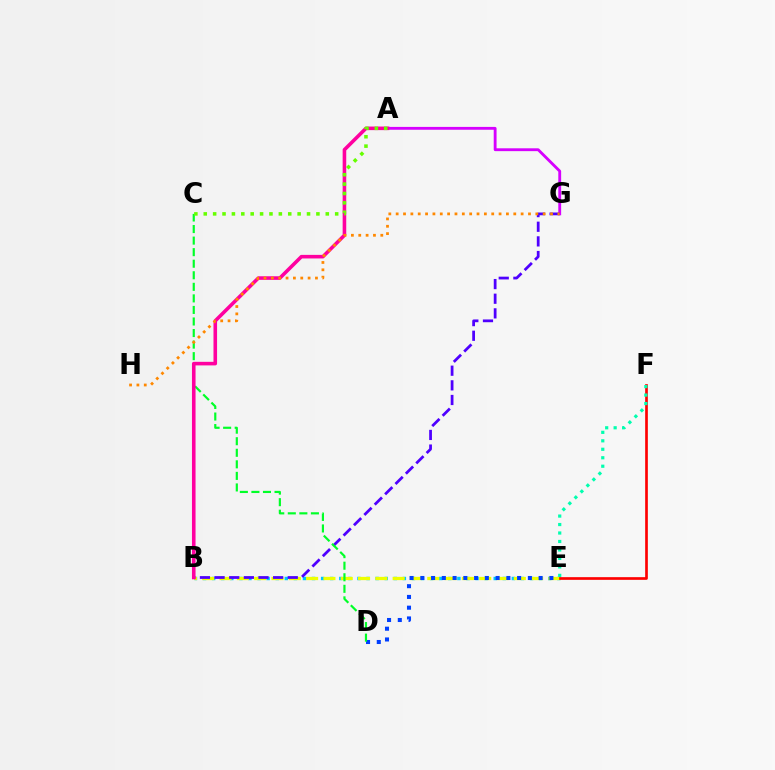{('A', 'G'): [{'color': '#d600ff', 'line_style': 'solid', 'thickness': 2.05}], ('B', 'E'): [{'color': '#00c7ff', 'line_style': 'dotted', 'thickness': 2.47}, {'color': '#eeff00', 'line_style': 'dashed', 'thickness': 2.35}], ('D', 'E'): [{'color': '#003fff', 'line_style': 'dotted', 'thickness': 2.92}], ('B', 'G'): [{'color': '#4f00ff', 'line_style': 'dashed', 'thickness': 1.99}], ('C', 'D'): [{'color': '#00ff27', 'line_style': 'dashed', 'thickness': 1.57}], ('E', 'F'): [{'color': '#ff0000', 'line_style': 'solid', 'thickness': 1.93}, {'color': '#00ffaf', 'line_style': 'dotted', 'thickness': 2.3}], ('A', 'B'): [{'color': '#ff00a0', 'line_style': 'solid', 'thickness': 2.58}], ('G', 'H'): [{'color': '#ff8800', 'line_style': 'dotted', 'thickness': 2.0}], ('A', 'C'): [{'color': '#66ff00', 'line_style': 'dotted', 'thickness': 2.55}]}